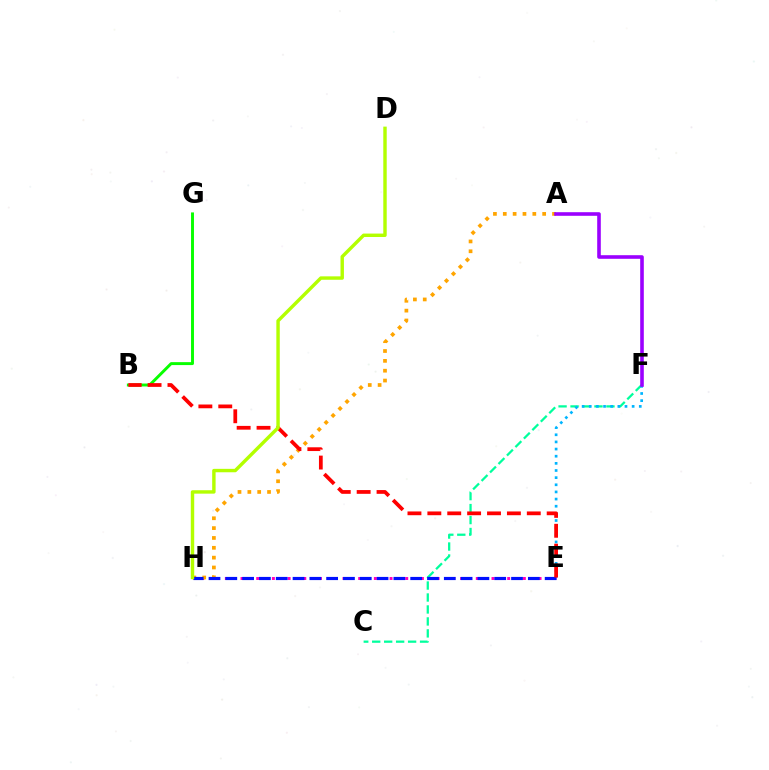{('C', 'F'): [{'color': '#00ff9d', 'line_style': 'dashed', 'thickness': 1.63}], ('E', 'F'): [{'color': '#00b5ff', 'line_style': 'dotted', 'thickness': 1.94}], ('E', 'H'): [{'color': '#ff00bd', 'line_style': 'dotted', 'thickness': 2.13}, {'color': '#0010ff', 'line_style': 'dashed', 'thickness': 2.28}], ('A', 'H'): [{'color': '#ffa500', 'line_style': 'dotted', 'thickness': 2.68}], ('B', 'G'): [{'color': '#08ff00', 'line_style': 'solid', 'thickness': 2.11}], ('B', 'E'): [{'color': '#ff0000', 'line_style': 'dashed', 'thickness': 2.7}], ('A', 'F'): [{'color': '#9b00ff', 'line_style': 'solid', 'thickness': 2.59}], ('D', 'H'): [{'color': '#b3ff00', 'line_style': 'solid', 'thickness': 2.46}]}